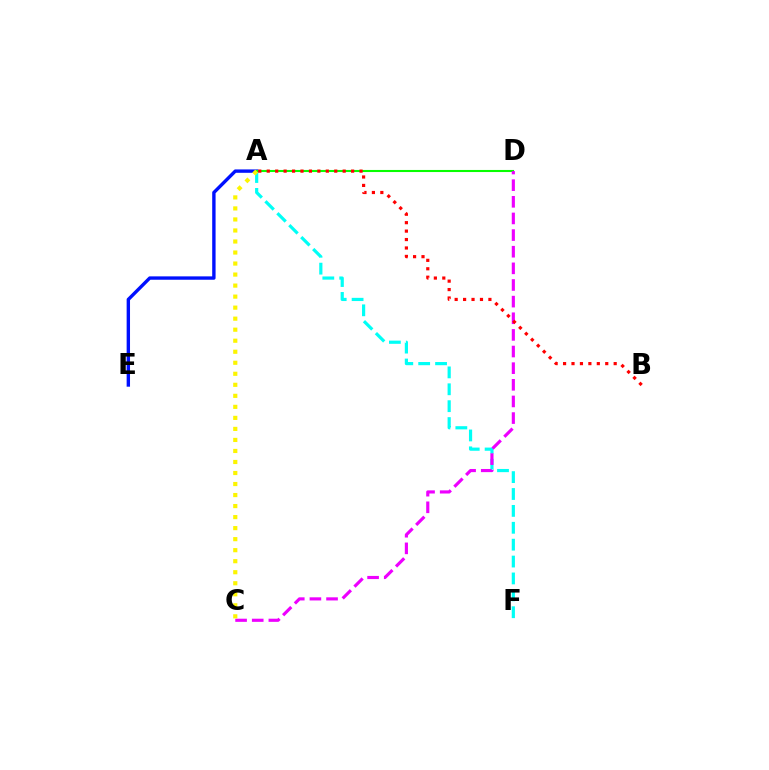{('A', 'E'): [{'color': '#0010ff', 'line_style': 'solid', 'thickness': 2.43}], ('A', 'F'): [{'color': '#00fff6', 'line_style': 'dashed', 'thickness': 2.29}], ('A', 'D'): [{'color': '#08ff00', 'line_style': 'solid', 'thickness': 1.5}], ('C', 'D'): [{'color': '#ee00ff', 'line_style': 'dashed', 'thickness': 2.26}], ('A', 'C'): [{'color': '#fcf500', 'line_style': 'dotted', 'thickness': 3.0}], ('A', 'B'): [{'color': '#ff0000', 'line_style': 'dotted', 'thickness': 2.29}]}